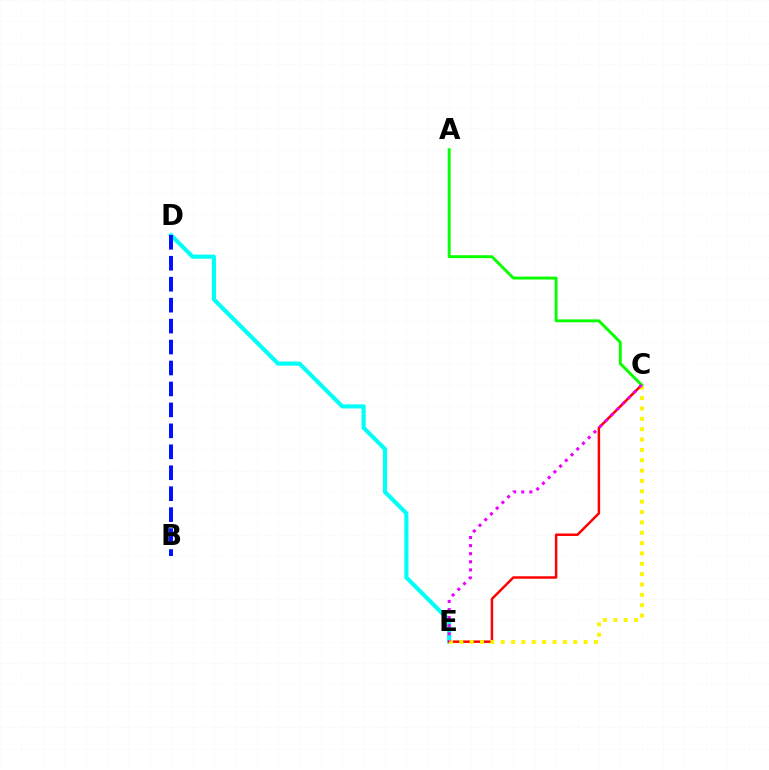{('D', 'E'): [{'color': '#00fff6', 'line_style': 'solid', 'thickness': 2.97}], ('C', 'E'): [{'color': '#ff0000', 'line_style': 'solid', 'thickness': 1.78}, {'color': '#fcf500', 'line_style': 'dotted', 'thickness': 2.81}, {'color': '#ee00ff', 'line_style': 'dotted', 'thickness': 2.2}], ('A', 'C'): [{'color': '#08ff00', 'line_style': 'solid', 'thickness': 2.09}], ('B', 'D'): [{'color': '#0010ff', 'line_style': 'dashed', 'thickness': 2.85}]}